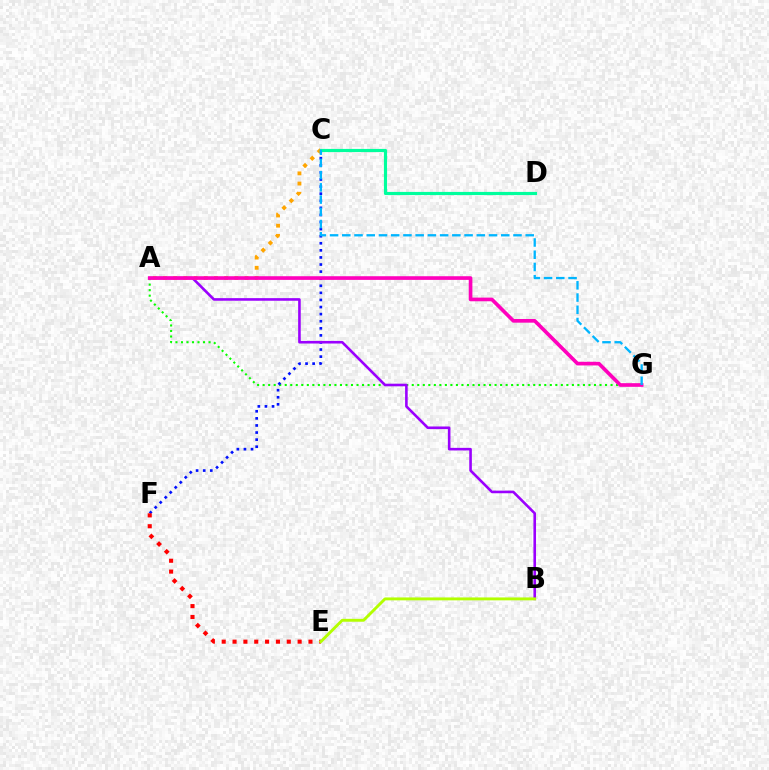{('A', 'G'): [{'color': '#08ff00', 'line_style': 'dotted', 'thickness': 1.5}, {'color': '#ff00bd', 'line_style': 'solid', 'thickness': 2.63}], ('C', 'F'): [{'color': '#0010ff', 'line_style': 'dotted', 'thickness': 1.93}], ('A', 'B'): [{'color': '#9b00ff', 'line_style': 'solid', 'thickness': 1.88}], ('A', 'C'): [{'color': '#ffa500', 'line_style': 'dotted', 'thickness': 2.77}], ('C', 'D'): [{'color': '#00ff9d', 'line_style': 'solid', 'thickness': 2.28}], ('E', 'F'): [{'color': '#ff0000', 'line_style': 'dotted', 'thickness': 2.95}], ('C', 'G'): [{'color': '#00b5ff', 'line_style': 'dashed', 'thickness': 1.66}], ('B', 'E'): [{'color': '#b3ff00', 'line_style': 'solid', 'thickness': 2.08}]}